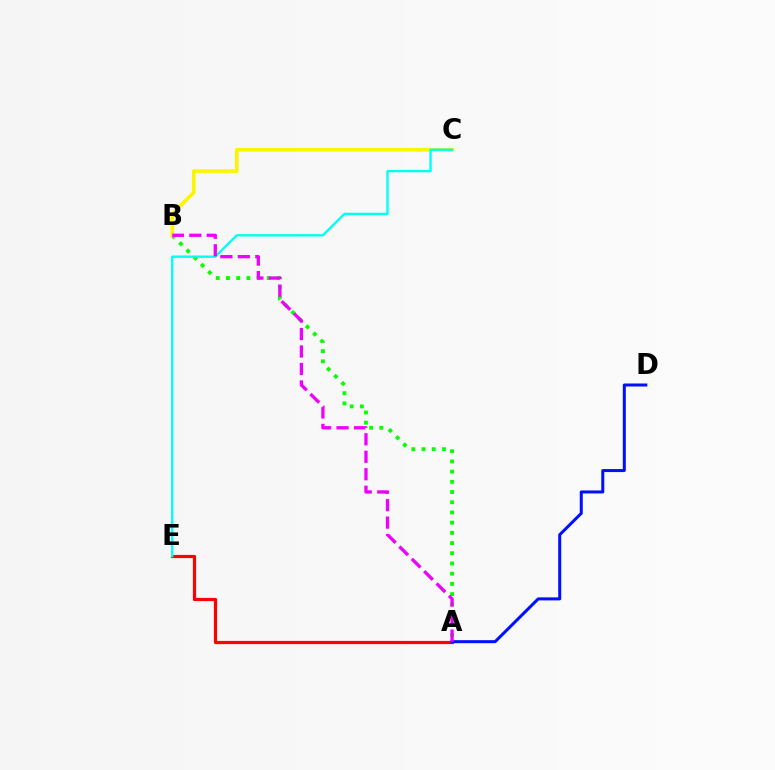{('A', 'E'): [{'color': '#ff0000', 'line_style': 'solid', 'thickness': 2.31}], ('A', 'B'): [{'color': '#08ff00', 'line_style': 'dotted', 'thickness': 2.77}, {'color': '#ee00ff', 'line_style': 'dashed', 'thickness': 2.37}], ('A', 'D'): [{'color': '#0010ff', 'line_style': 'solid', 'thickness': 2.17}], ('B', 'C'): [{'color': '#fcf500', 'line_style': 'solid', 'thickness': 2.62}], ('C', 'E'): [{'color': '#00fff6', 'line_style': 'solid', 'thickness': 1.69}]}